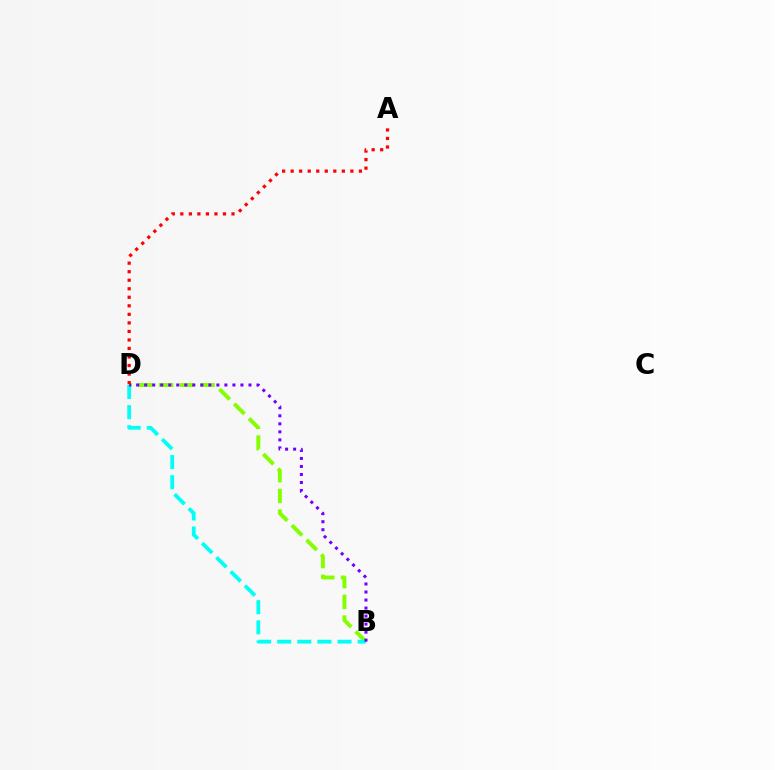{('B', 'D'): [{'color': '#84ff00', 'line_style': 'dashed', 'thickness': 2.82}, {'color': '#00fff6', 'line_style': 'dashed', 'thickness': 2.73}, {'color': '#7200ff', 'line_style': 'dotted', 'thickness': 2.18}], ('A', 'D'): [{'color': '#ff0000', 'line_style': 'dotted', 'thickness': 2.32}]}